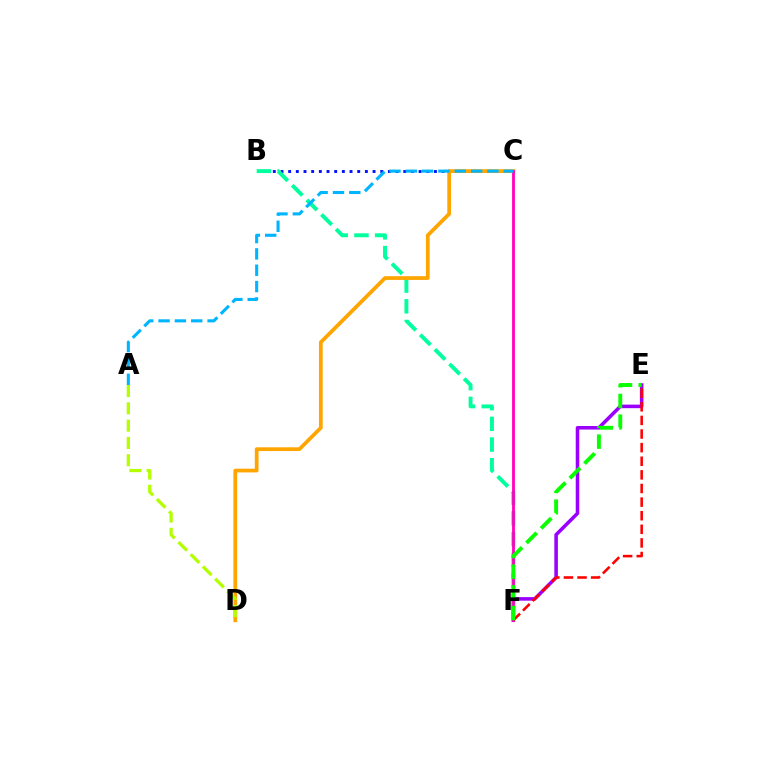{('B', 'C'): [{'color': '#0010ff', 'line_style': 'dotted', 'thickness': 2.08}], ('E', 'F'): [{'color': '#9b00ff', 'line_style': 'solid', 'thickness': 2.56}, {'color': '#ff0000', 'line_style': 'dashed', 'thickness': 1.85}, {'color': '#08ff00', 'line_style': 'dashed', 'thickness': 2.81}], ('B', 'F'): [{'color': '#00ff9d', 'line_style': 'dashed', 'thickness': 2.81}], ('C', 'D'): [{'color': '#ffa500', 'line_style': 'solid', 'thickness': 2.7}], ('A', 'D'): [{'color': '#b3ff00', 'line_style': 'dashed', 'thickness': 2.35}], ('C', 'F'): [{'color': '#ff00bd', 'line_style': 'solid', 'thickness': 2.02}], ('A', 'C'): [{'color': '#00b5ff', 'line_style': 'dashed', 'thickness': 2.22}]}